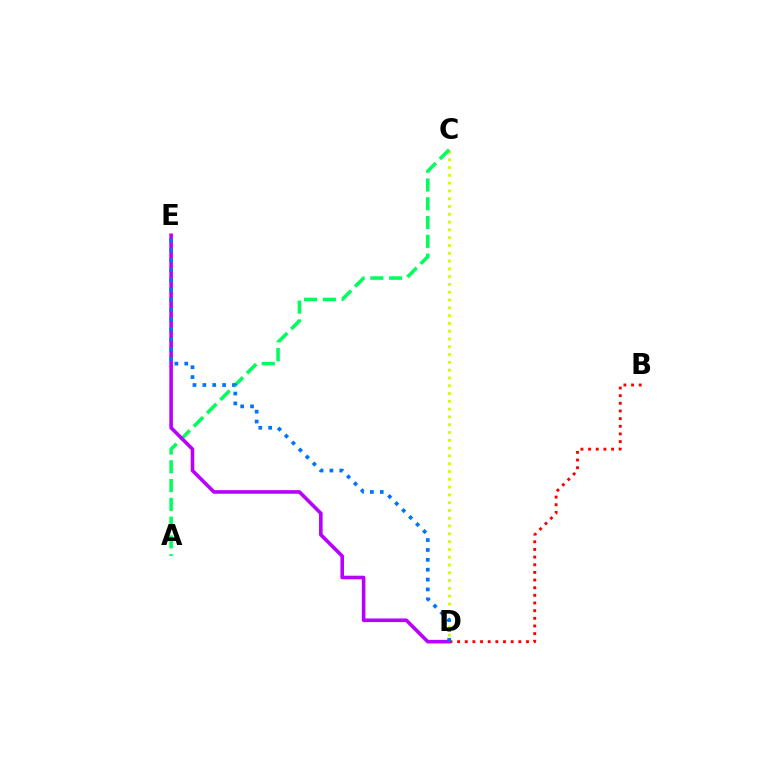{('C', 'D'): [{'color': '#d1ff00', 'line_style': 'dotted', 'thickness': 2.12}], ('B', 'D'): [{'color': '#ff0000', 'line_style': 'dotted', 'thickness': 2.08}], ('A', 'C'): [{'color': '#00ff5c', 'line_style': 'dashed', 'thickness': 2.55}], ('D', 'E'): [{'color': '#b900ff', 'line_style': 'solid', 'thickness': 2.59}, {'color': '#0074ff', 'line_style': 'dotted', 'thickness': 2.68}]}